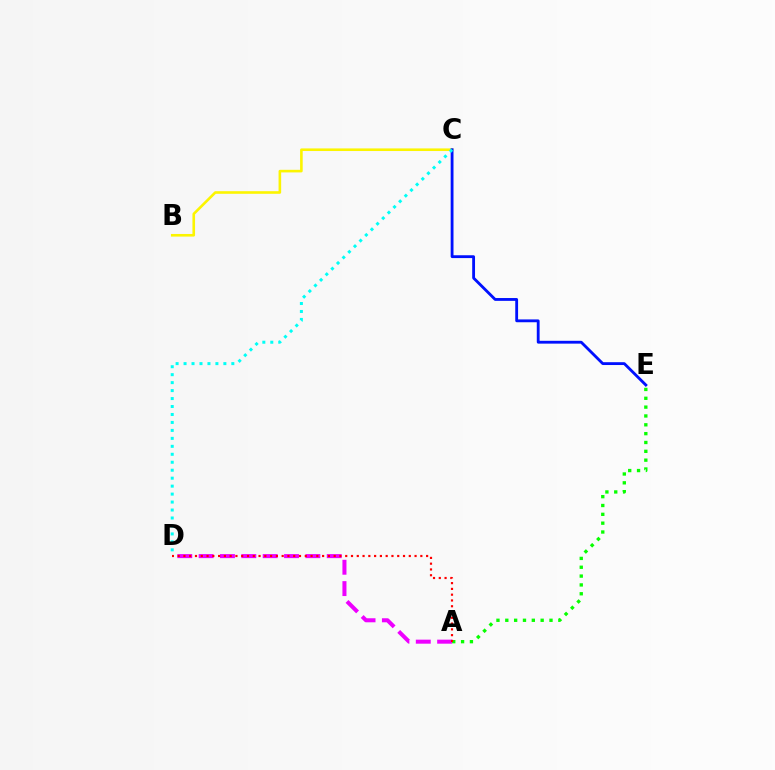{('A', 'D'): [{'color': '#ee00ff', 'line_style': 'dashed', 'thickness': 2.9}, {'color': '#ff0000', 'line_style': 'dotted', 'thickness': 1.57}], ('B', 'C'): [{'color': '#fcf500', 'line_style': 'solid', 'thickness': 1.88}], ('C', 'E'): [{'color': '#0010ff', 'line_style': 'solid', 'thickness': 2.04}], ('C', 'D'): [{'color': '#00fff6', 'line_style': 'dotted', 'thickness': 2.16}], ('A', 'E'): [{'color': '#08ff00', 'line_style': 'dotted', 'thickness': 2.4}]}